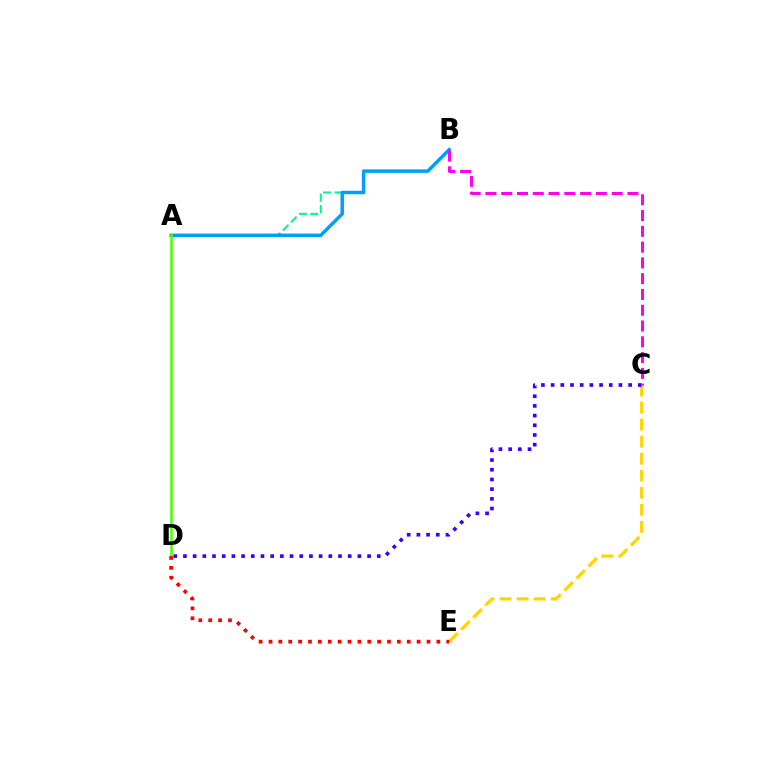{('C', 'E'): [{'color': '#ffd500', 'line_style': 'dashed', 'thickness': 2.32}], ('A', 'B'): [{'color': '#00ff86', 'line_style': 'dashed', 'thickness': 1.55}, {'color': '#009eff', 'line_style': 'solid', 'thickness': 2.5}], ('A', 'D'): [{'color': '#4fff00', 'line_style': 'solid', 'thickness': 1.84}], ('C', 'D'): [{'color': '#3700ff', 'line_style': 'dotted', 'thickness': 2.63}], ('B', 'C'): [{'color': '#ff00ed', 'line_style': 'dashed', 'thickness': 2.14}], ('D', 'E'): [{'color': '#ff0000', 'line_style': 'dotted', 'thickness': 2.68}]}